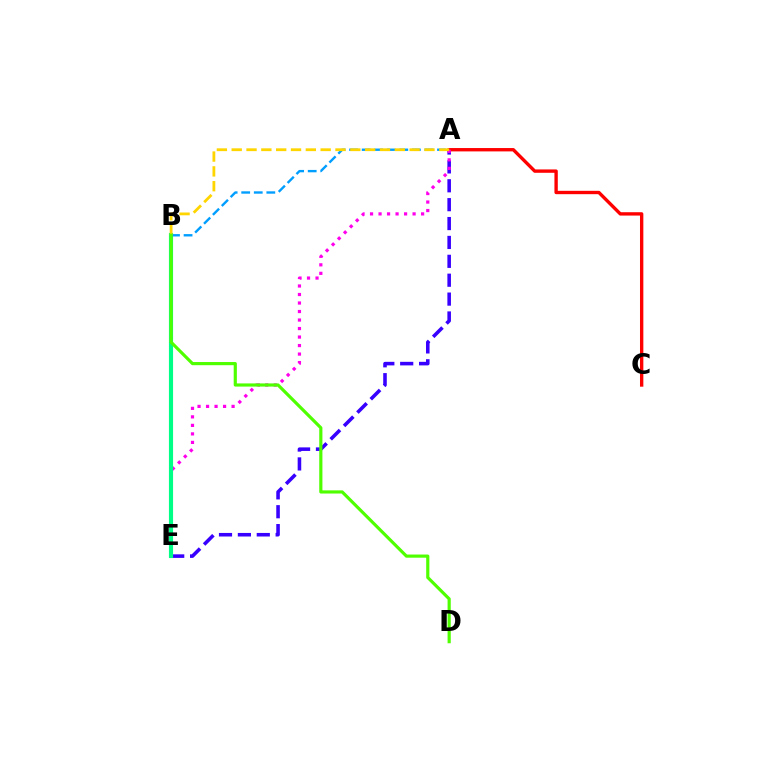{('A', 'E'): [{'color': '#3700ff', 'line_style': 'dashed', 'thickness': 2.57}, {'color': '#ff00ed', 'line_style': 'dotted', 'thickness': 2.31}], ('A', 'C'): [{'color': '#ff0000', 'line_style': 'solid', 'thickness': 2.42}], ('B', 'E'): [{'color': '#00ff86', 'line_style': 'solid', 'thickness': 2.98}], ('A', 'B'): [{'color': '#009eff', 'line_style': 'dashed', 'thickness': 1.71}, {'color': '#ffd500', 'line_style': 'dashed', 'thickness': 2.01}], ('B', 'D'): [{'color': '#4fff00', 'line_style': 'solid', 'thickness': 2.28}]}